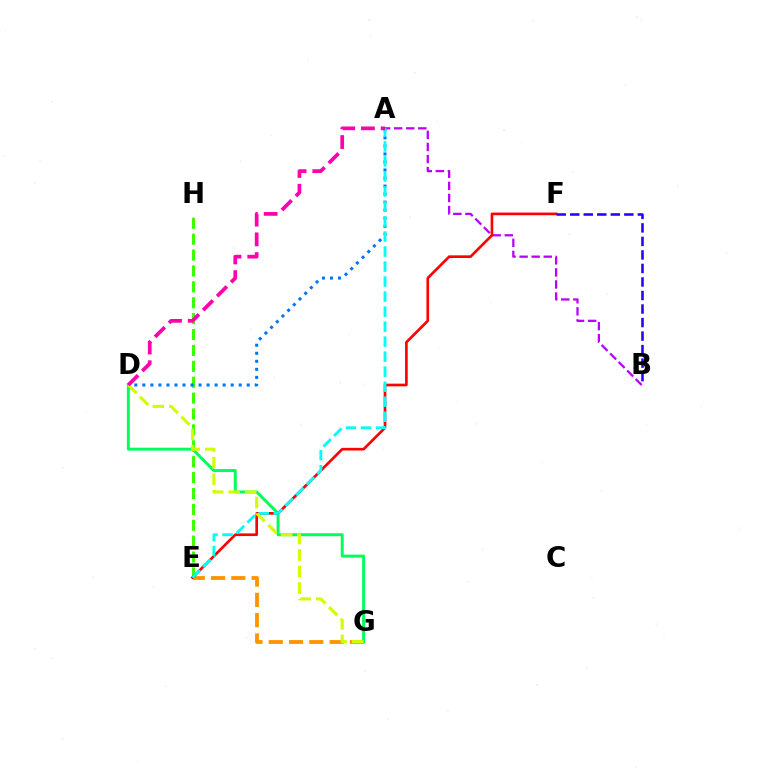{('A', 'B'): [{'color': '#b900ff', 'line_style': 'dashed', 'thickness': 1.64}], ('E', 'H'): [{'color': '#3dff00', 'line_style': 'dashed', 'thickness': 2.16}], ('D', 'G'): [{'color': '#00ff5c', 'line_style': 'solid', 'thickness': 2.13}, {'color': '#d1ff00', 'line_style': 'dashed', 'thickness': 2.25}], ('E', 'G'): [{'color': '#ff9400', 'line_style': 'dashed', 'thickness': 2.76}], ('E', 'F'): [{'color': '#ff0000', 'line_style': 'solid', 'thickness': 1.92}], ('A', 'D'): [{'color': '#0074ff', 'line_style': 'dotted', 'thickness': 2.18}, {'color': '#ff00ac', 'line_style': 'dashed', 'thickness': 2.68}], ('A', 'E'): [{'color': '#00fff6', 'line_style': 'dashed', 'thickness': 2.04}], ('B', 'F'): [{'color': '#2500ff', 'line_style': 'dashed', 'thickness': 1.84}]}